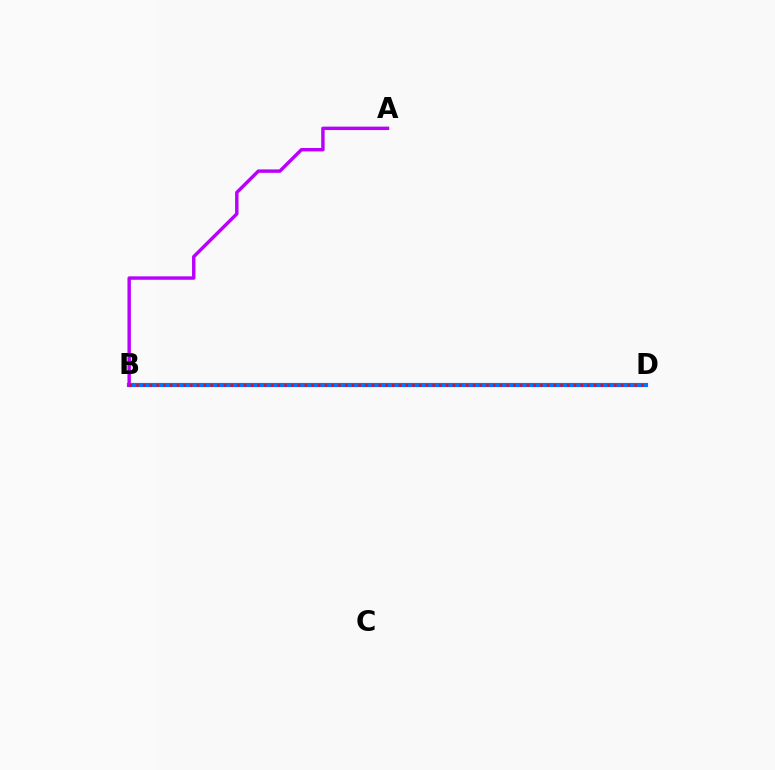{('B', 'D'): [{'color': '#00ff5c', 'line_style': 'solid', 'thickness': 2.75}, {'color': '#d1ff00', 'line_style': 'dashed', 'thickness': 2.28}, {'color': '#0074ff', 'line_style': 'solid', 'thickness': 2.98}, {'color': '#ff0000', 'line_style': 'dotted', 'thickness': 1.83}], ('A', 'B'): [{'color': '#b900ff', 'line_style': 'solid', 'thickness': 2.46}]}